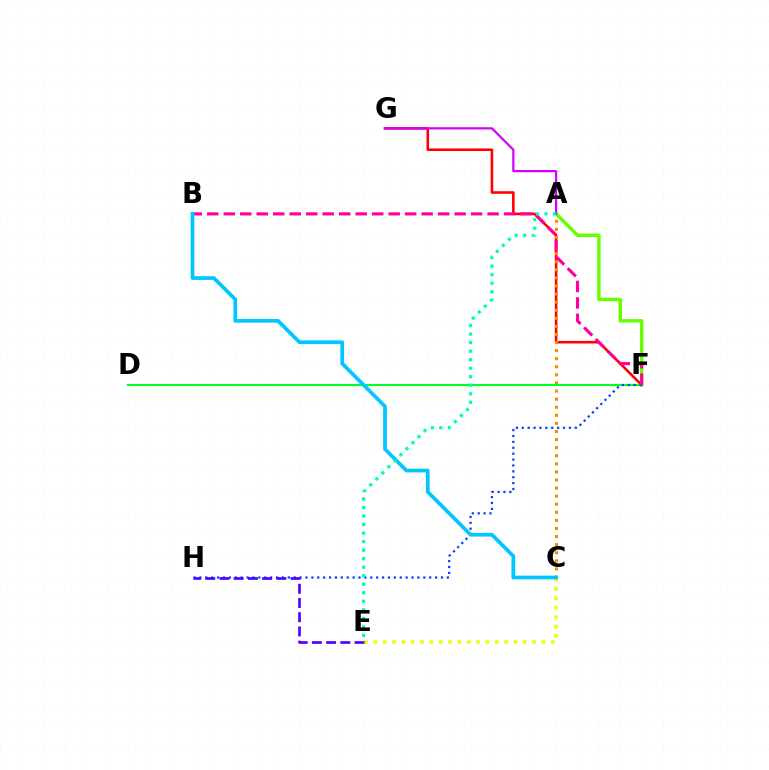{('F', 'G'): [{'color': '#ff0000', 'line_style': 'solid', 'thickness': 1.85}], ('A', 'F'): [{'color': '#66ff00', 'line_style': 'solid', 'thickness': 2.48}], ('A', 'C'): [{'color': '#ff8800', 'line_style': 'dotted', 'thickness': 2.2}], ('D', 'F'): [{'color': '#00ff27', 'line_style': 'solid', 'thickness': 1.5}], ('A', 'G'): [{'color': '#d600ff', 'line_style': 'solid', 'thickness': 1.6}], ('F', 'H'): [{'color': '#003fff', 'line_style': 'dotted', 'thickness': 1.6}], ('C', 'E'): [{'color': '#eeff00', 'line_style': 'dotted', 'thickness': 2.54}], ('E', 'H'): [{'color': '#4f00ff', 'line_style': 'dashed', 'thickness': 1.93}], ('B', 'F'): [{'color': '#ff00a0', 'line_style': 'dashed', 'thickness': 2.24}], ('B', 'C'): [{'color': '#00c7ff', 'line_style': 'solid', 'thickness': 2.68}], ('A', 'E'): [{'color': '#00ffaf', 'line_style': 'dotted', 'thickness': 2.32}]}